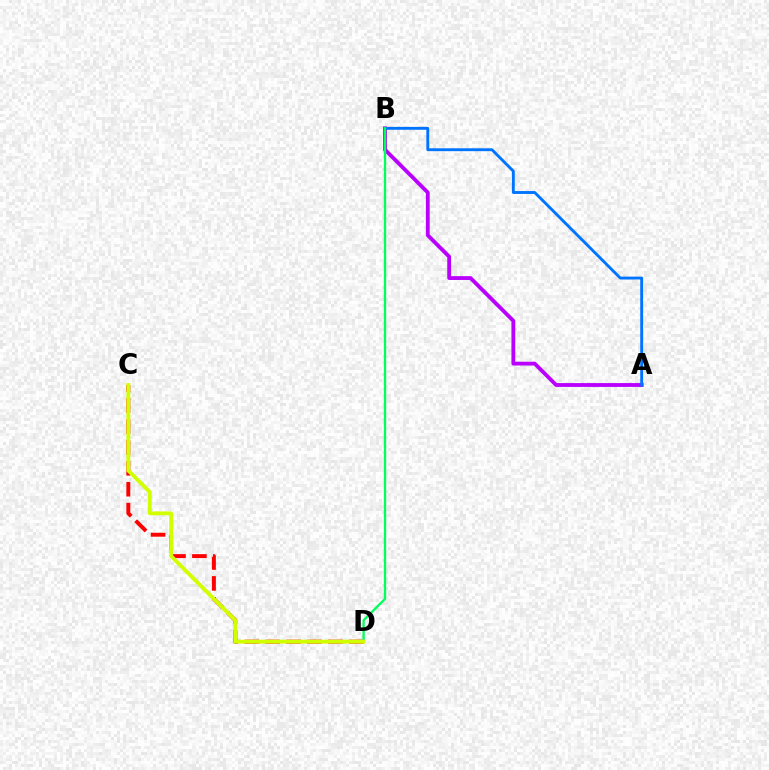{('A', 'B'): [{'color': '#b900ff', 'line_style': 'solid', 'thickness': 2.76}, {'color': '#0074ff', 'line_style': 'solid', 'thickness': 2.07}], ('C', 'D'): [{'color': '#ff0000', 'line_style': 'dashed', 'thickness': 2.84}, {'color': '#d1ff00', 'line_style': 'solid', 'thickness': 2.77}], ('B', 'D'): [{'color': '#00ff5c', 'line_style': 'solid', 'thickness': 1.67}]}